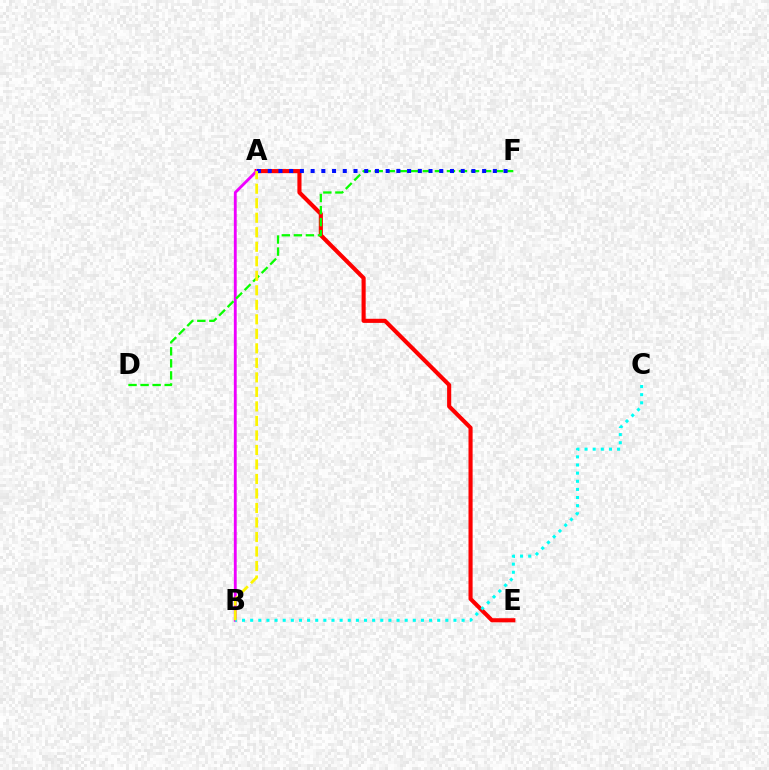{('A', 'E'): [{'color': '#ff0000', 'line_style': 'solid', 'thickness': 2.96}], ('A', 'B'): [{'color': '#ee00ff', 'line_style': 'solid', 'thickness': 2.06}, {'color': '#fcf500', 'line_style': 'dashed', 'thickness': 1.97}], ('D', 'F'): [{'color': '#08ff00', 'line_style': 'dashed', 'thickness': 1.64}], ('A', 'F'): [{'color': '#0010ff', 'line_style': 'dotted', 'thickness': 2.91}], ('B', 'C'): [{'color': '#00fff6', 'line_style': 'dotted', 'thickness': 2.21}]}